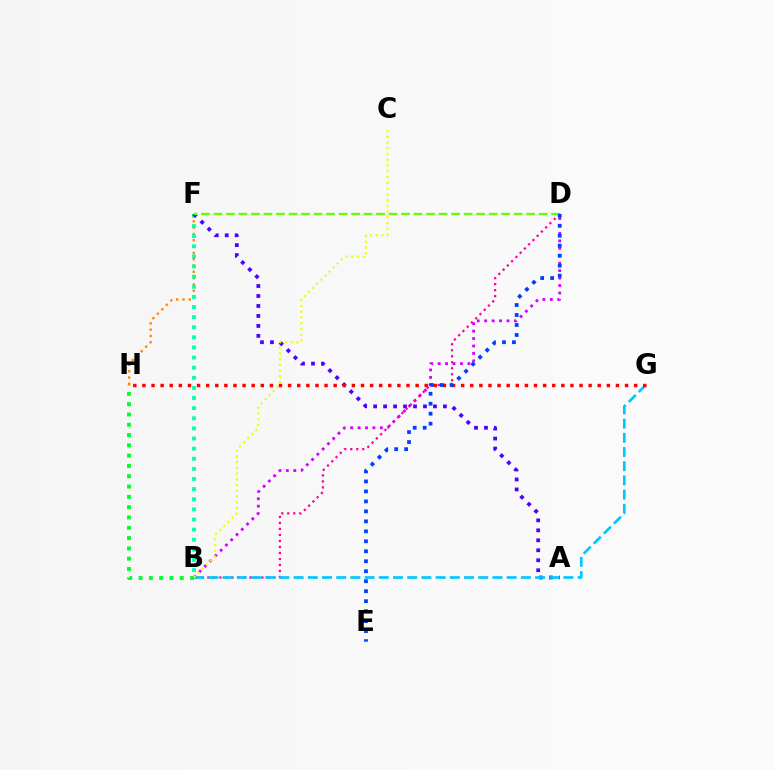{('F', 'H'): [{'color': '#ff8800', 'line_style': 'dotted', 'thickness': 1.71}], ('B', 'H'): [{'color': '#00ff27', 'line_style': 'dotted', 'thickness': 2.8}], ('B', 'F'): [{'color': '#00ffaf', 'line_style': 'dotted', 'thickness': 2.75}], ('A', 'F'): [{'color': '#4f00ff', 'line_style': 'dotted', 'thickness': 2.71}], ('B', 'D'): [{'color': '#d600ff', 'line_style': 'dotted', 'thickness': 2.02}, {'color': '#ff00a0', 'line_style': 'dotted', 'thickness': 1.63}], ('B', 'G'): [{'color': '#00c7ff', 'line_style': 'dashed', 'thickness': 1.93}], ('B', 'C'): [{'color': '#eeff00', 'line_style': 'dotted', 'thickness': 1.56}], ('G', 'H'): [{'color': '#ff0000', 'line_style': 'dotted', 'thickness': 2.47}], ('D', 'F'): [{'color': '#66ff00', 'line_style': 'dashed', 'thickness': 1.7}], ('D', 'E'): [{'color': '#003fff', 'line_style': 'dotted', 'thickness': 2.71}]}